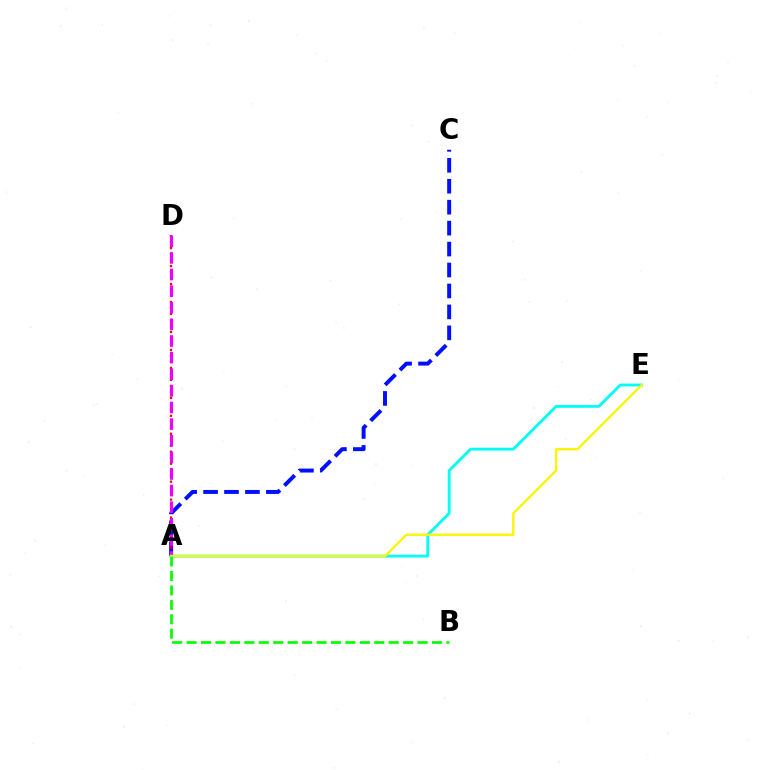{('A', 'C'): [{'color': '#0010ff', 'line_style': 'dashed', 'thickness': 2.84}], ('A', 'D'): [{'color': '#ff0000', 'line_style': 'dotted', 'thickness': 1.63}, {'color': '#ee00ff', 'line_style': 'dashed', 'thickness': 2.26}], ('A', 'E'): [{'color': '#00fff6', 'line_style': 'solid', 'thickness': 2.05}, {'color': '#fcf500', 'line_style': 'solid', 'thickness': 1.66}], ('A', 'B'): [{'color': '#08ff00', 'line_style': 'dashed', 'thickness': 1.96}]}